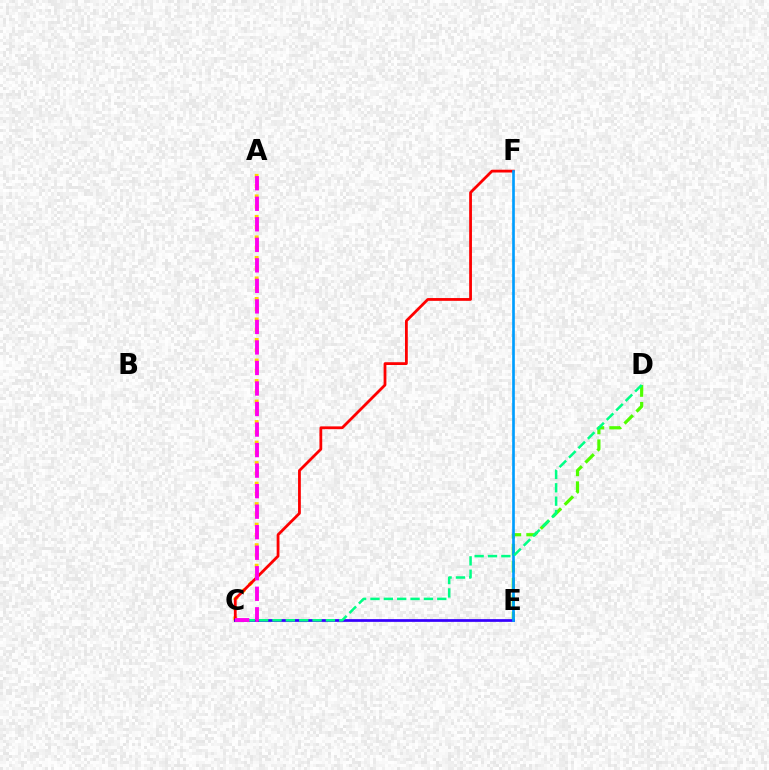{('D', 'E'): [{'color': '#4fff00', 'line_style': 'dashed', 'thickness': 2.3}], ('A', 'C'): [{'color': '#ffd500', 'line_style': 'dotted', 'thickness': 2.79}, {'color': '#ff00ed', 'line_style': 'dashed', 'thickness': 2.79}], ('C', 'F'): [{'color': '#ff0000', 'line_style': 'solid', 'thickness': 2.01}], ('C', 'E'): [{'color': '#3700ff', 'line_style': 'solid', 'thickness': 1.96}], ('E', 'F'): [{'color': '#009eff', 'line_style': 'solid', 'thickness': 1.92}], ('C', 'D'): [{'color': '#00ff86', 'line_style': 'dashed', 'thickness': 1.81}]}